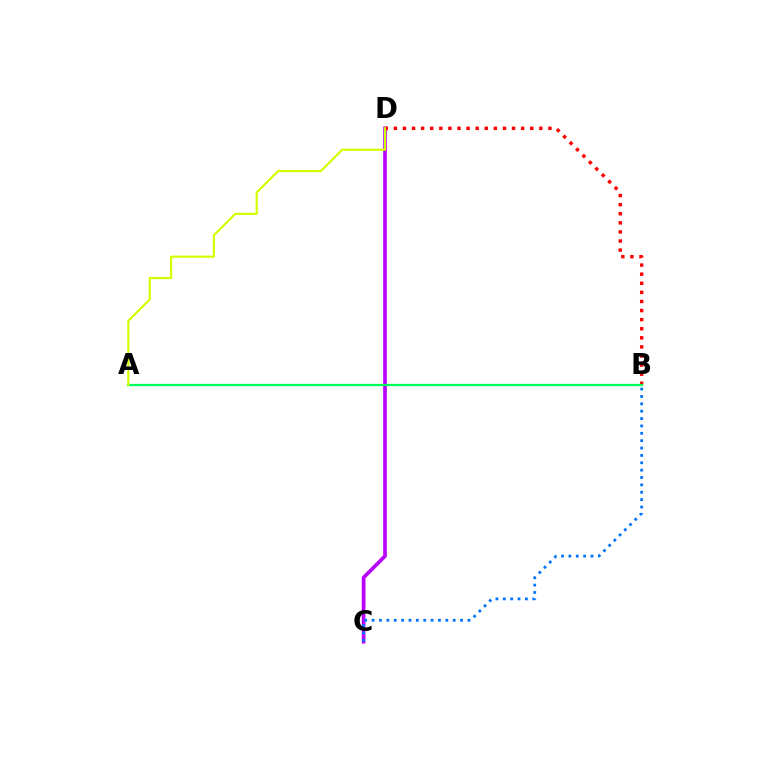{('C', 'D'): [{'color': '#b900ff', 'line_style': 'solid', 'thickness': 2.65}], ('B', 'D'): [{'color': '#ff0000', 'line_style': 'dotted', 'thickness': 2.47}], ('A', 'B'): [{'color': '#00ff5c', 'line_style': 'solid', 'thickness': 1.64}], ('B', 'C'): [{'color': '#0074ff', 'line_style': 'dotted', 'thickness': 2.0}], ('A', 'D'): [{'color': '#d1ff00', 'line_style': 'solid', 'thickness': 1.58}]}